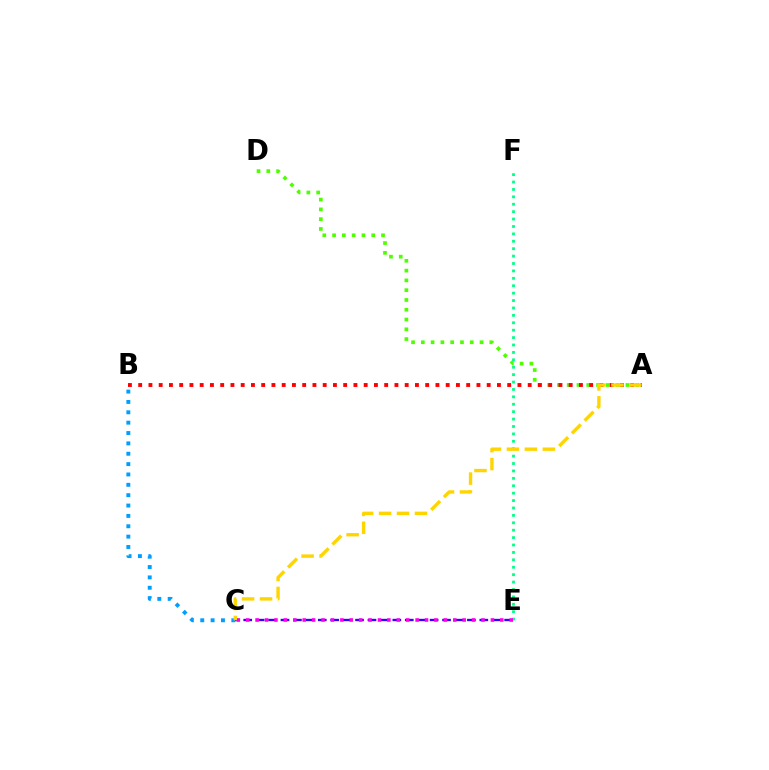{('B', 'C'): [{'color': '#009eff', 'line_style': 'dotted', 'thickness': 2.81}], ('C', 'E'): [{'color': '#3700ff', 'line_style': 'dashed', 'thickness': 1.69}, {'color': '#ff00ed', 'line_style': 'dotted', 'thickness': 2.56}], ('A', 'D'): [{'color': '#4fff00', 'line_style': 'dotted', 'thickness': 2.66}], ('E', 'F'): [{'color': '#00ff86', 'line_style': 'dotted', 'thickness': 2.01}], ('A', 'B'): [{'color': '#ff0000', 'line_style': 'dotted', 'thickness': 2.78}], ('A', 'C'): [{'color': '#ffd500', 'line_style': 'dashed', 'thickness': 2.44}]}